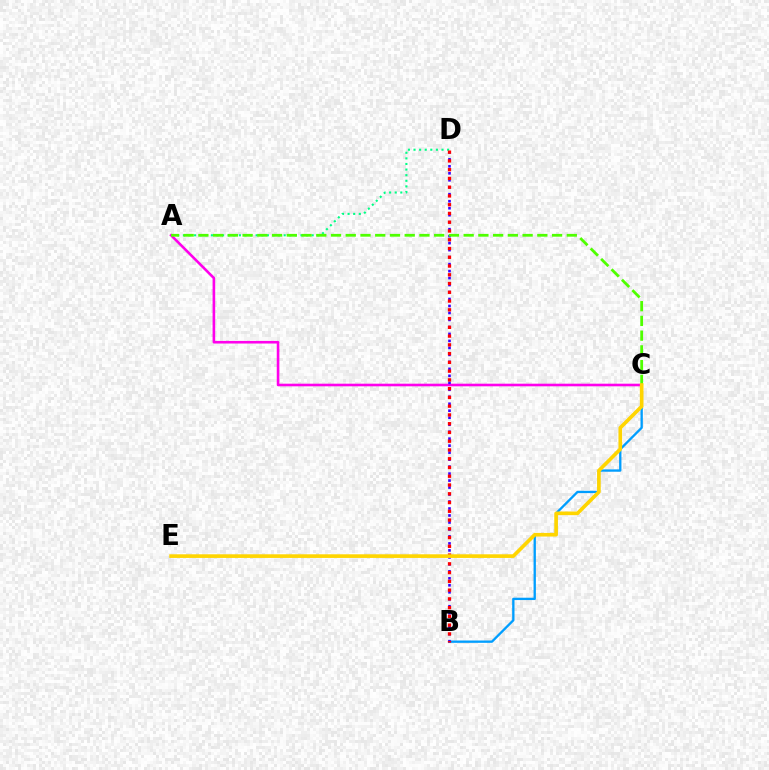{('A', 'D'): [{'color': '#00ff86', 'line_style': 'dotted', 'thickness': 1.52}], ('B', 'C'): [{'color': '#009eff', 'line_style': 'solid', 'thickness': 1.68}], ('A', 'C'): [{'color': '#ff00ed', 'line_style': 'solid', 'thickness': 1.88}, {'color': '#4fff00', 'line_style': 'dashed', 'thickness': 2.0}], ('B', 'D'): [{'color': '#3700ff', 'line_style': 'dotted', 'thickness': 1.9}, {'color': '#ff0000', 'line_style': 'dotted', 'thickness': 2.38}], ('C', 'E'): [{'color': '#ffd500', 'line_style': 'solid', 'thickness': 2.62}]}